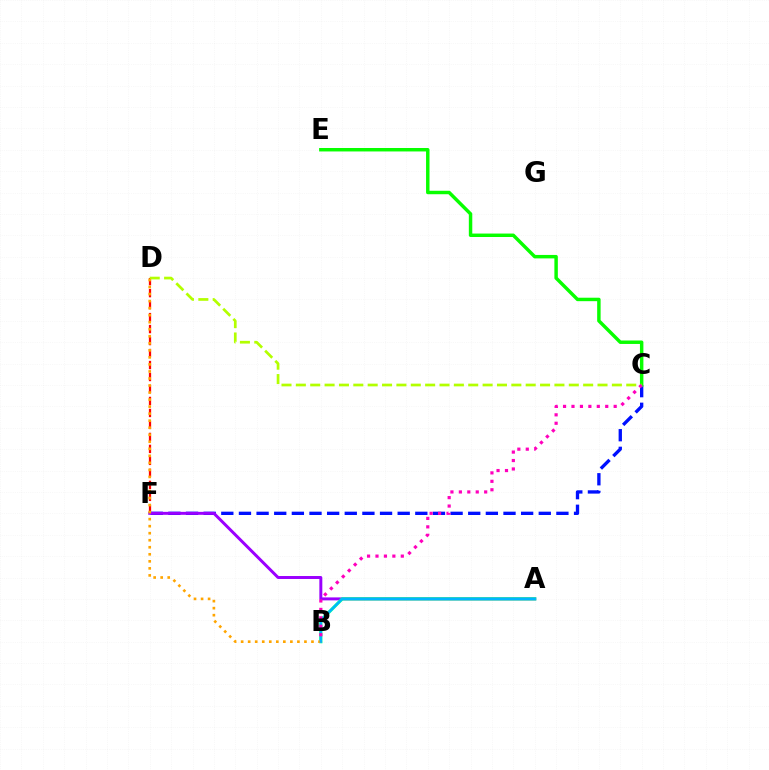{('D', 'F'): [{'color': '#ff0000', 'line_style': 'dashed', 'thickness': 1.63}], ('C', 'F'): [{'color': '#0010ff', 'line_style': 'dashed', 'thickness': 2.4}], ('C', 'E'): [{'color': '#08ff00', 'line_style': 'solid', 'thickness': 2.49}], ('A', 'F'): [{'color': '#9b00ff', 'line_style': 'solid', 'thickness': 2.14}], ('C', 'D'): [{'color': '#b3ff00', 'line_style': 'dashed', 'thickness': 1.95}], ('A', 'B'): [{'color': '#00ff9d', 'line_style': 'solid', 'thickness': 2.33}, {'color': '#00b5ff', 'line_style': 'solid', 'thickness': 1.6}], ('B', 'D'): [{'color': '#ffa500', 'line_style': 'dotted', 'thickness': 1.91}], ('B', 'C'): [{'color': '#ff00bd', 'line_style': 'dotted', 'thickness': 2.29}]}